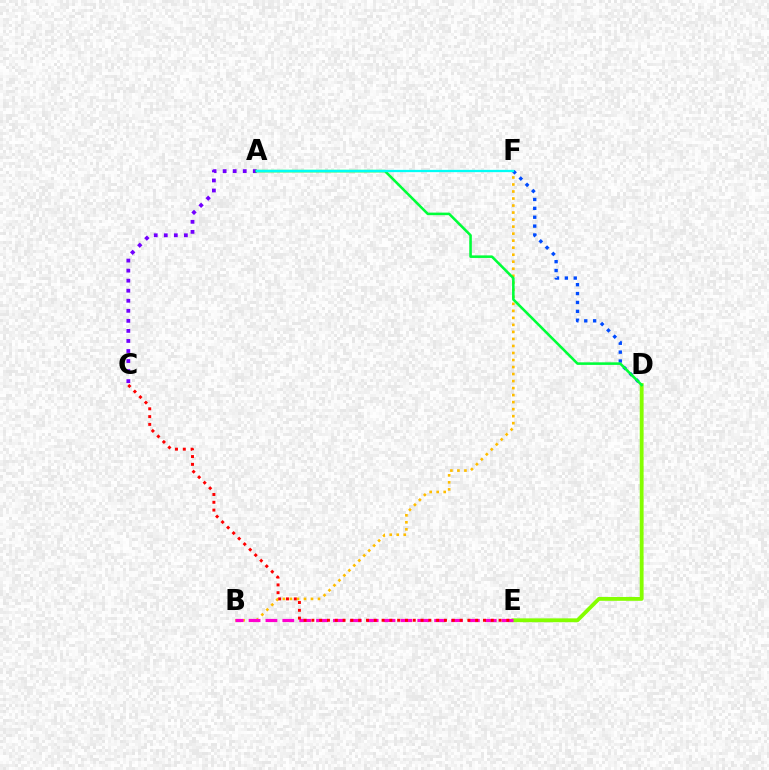{('B', 'F'): [{'color': '#ffbd00', 'line_style': 'dotted', 'thickness': 1.91}], ('D', 'F'): [{'color': '#004bff', 'line_style': 'dotted', 'thickness': 2.41}], ('A', 'C'): [{'color': '#7200ff', 'line_style': 'dotted', 'thickness': 2.73}], ('D', 'E'): [{'color': '#84ff00', 'line_style': 'solid', 'thickness': 2.76}], ('A', 'D'): [{'color': '#00ff39', 'line_style': 'solid', 'thickness': 1.85}], ('B', 'E'): [{'color': '#ff00cf', 'line_style': 'dashed', 'thickness': 2.29}], ('C', 'E'): [{'color': '#ff0000', 'line_style': 'dotted', 'thickness': 2.12}], ('A', 'F'): [{'color': '#00fff6', 'line_style': 'solid', 'thickness': 1.64}]}